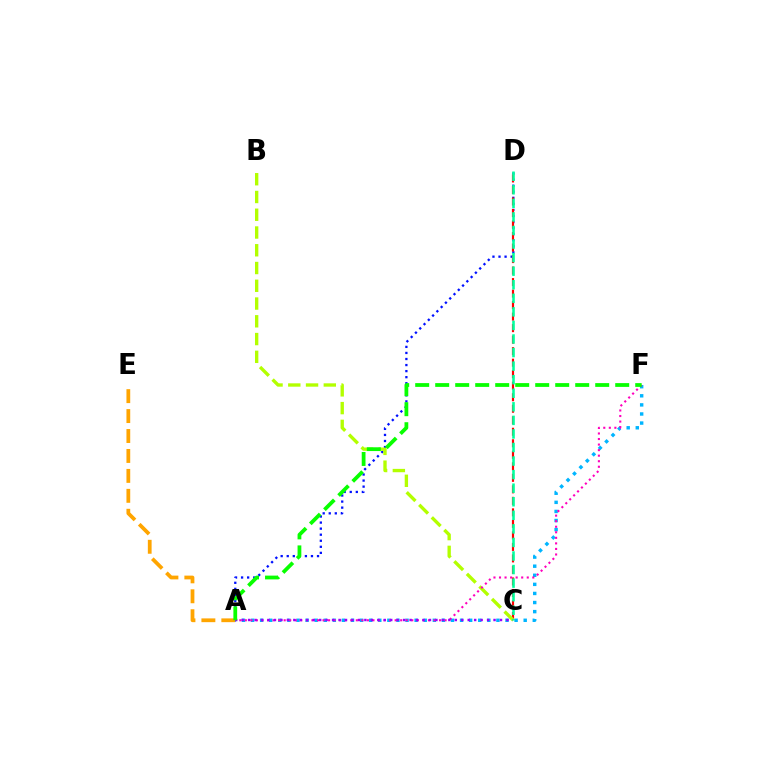{('A', 'D'): [{'color': '#0010ff', 'line_style': 'dotted', 'thickness': 1.65}], ('A', 'E'): [{'color': '#ffa500', 'line_style': 'dashed', 'thickness': 2.71}], ('A', 'F'): [{'color': '#00b5ff', 'line_style': 'dotted', 'thickness': 2.47}, {'color': '#ff00bd', 'line_style': 'dotted', 'thickness': 1.51}, {'color': '#08ff00', 'line_style': 'dashed', 'thickness': 2.72}], ('C', 'D'): [{'color': '#ff0000', 'line_style': 'dashed', 'thickness': 1.56}, {'color': '#00ff9d', 'line_style': 'dashed', 'thickness': 1.84}], ('B', 'C'): [{'color': '#b3ff00', 'line_style': 'dashed', 'thickness': 2.41}], ('A', 'C'): [{'color': '#9b00ff', 'line_style': 'dotted', 'thickness': 1.75}]}